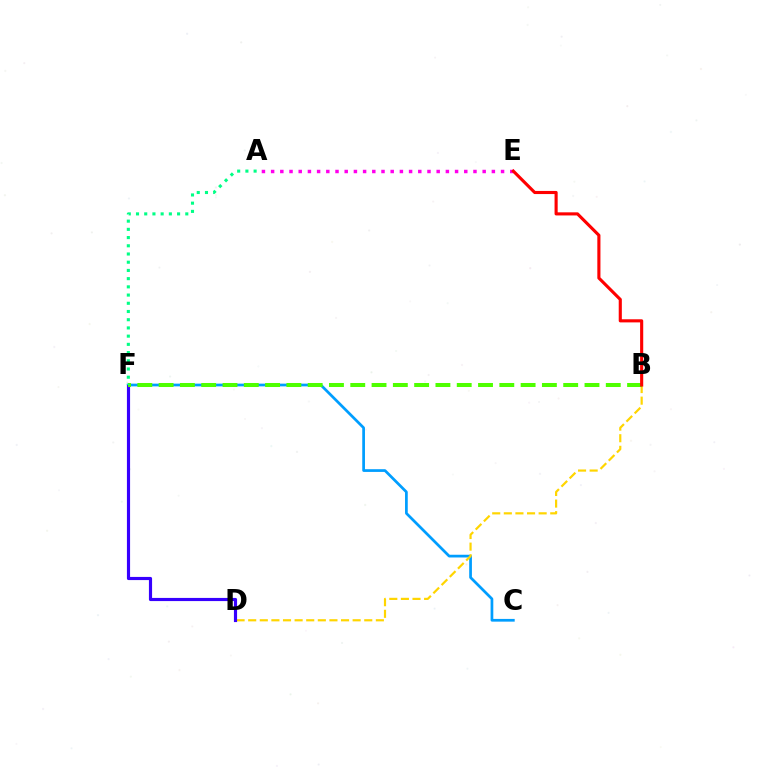{('C', 'F'): [{'color': '#009eff', 'line_style': 'solid', 'thickness': 1.96}], ('B', 'D'): [{'color': '#ffd500', 'line_style': 'dashed', 'thickness': 1.58}], ('D', 'F'): [{'color': '#3700ff', 'line_style': 'solid', 'thickness': 2.28}], ('B', 'F'): [{'color': '#4fff00', 'line_style': 'dashed', 'thickness': 2.89}], ('A', 'F'): [{'color': '#00ff86', 'line_style': 'dotted', 'thickness': 2.23}], ('A', 'E'): [{'color': '#ff00ed', 'line_style': 'dotted', 'thickness': 2.5}], ('B', 'E'): [{'color': '#ff0000', 'line_style': 'solid', 'thickness': 2.24}]}